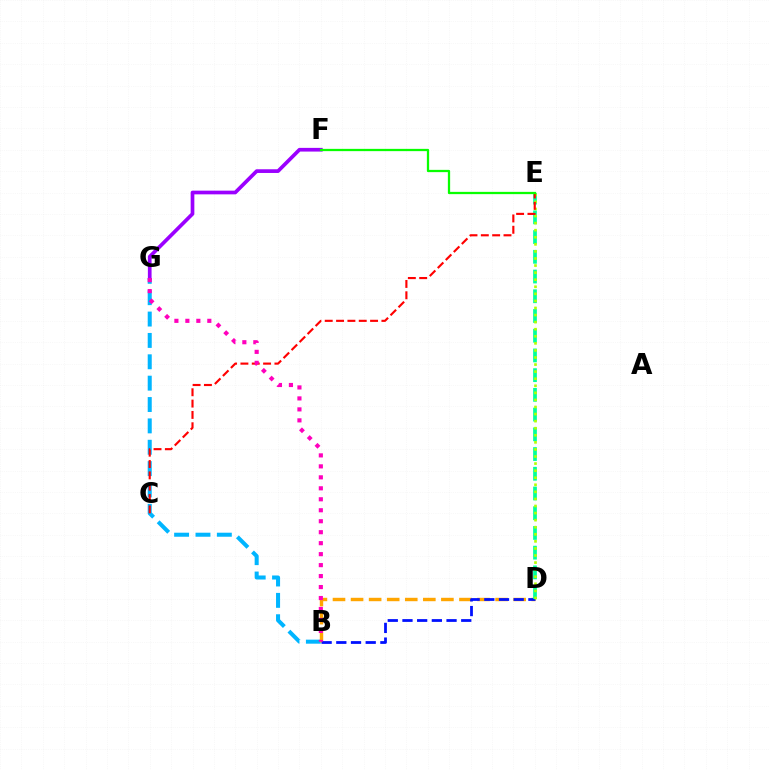{('B', 'G'): [{'color': '#00b5ff', 'line_style': 'dashed', 'thickness': 2.9}, {'color': '#ff00bd', 'line_style': 'dotted', 'thickness': 2.98}], ('B', 'D'): [{'color': '#ffa500', 'line_style': 'dashed', 'thickness': 2.45}, {'color': '#0010ff', 'line_style': 'dashed', 'thickness': 2.0}], ('F', 'G'): [{'color': '#9b00ff', 'line_style': 'solid', 'thickness': 2.66}], ('D', 'E'): [{'color': '#00ff9d', 'line_style': 'dashed', 'thickness': 2.68}, {'color': '#b3ff00', 'line_style': 'dotted', 'thickness': 1.92}], ('C', 'E'): [{'color': '#ff0000', 'line_style': 'dashed', 'thickness': 1.54}], ('E', 'F'): [{'color': '#08ff00', 'line_style': 'solid', 'thickness': 1.64}]}